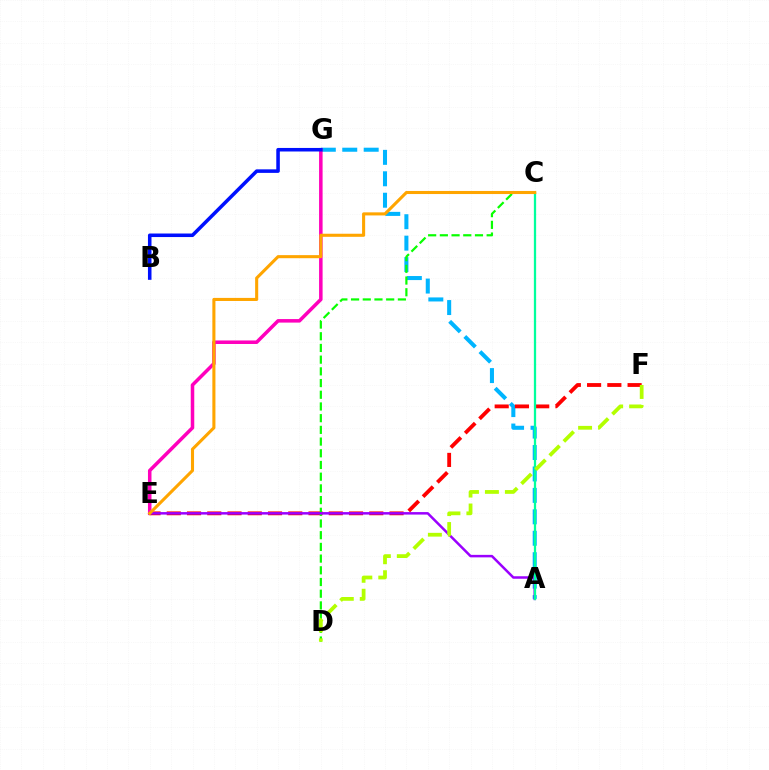{('A', 'G'): [{'color': '#00b5ff', 'line_style': 'dashed', 'thickness': 2.91}], ('E', 'G'): [{'color': '#ff00bd', 'line_style': 'solid', 'thickness': 2.54}], ('E', 'F'): [{'color': '#ff0000', 'line_style': 'dashed', 'thickness': 2.75}], ('C', 'D'): [{'color': '#08ff00', 'line_style': 'dashed', 'thickness': 1.59}], ('A', 'E'): [{'color': '#9b00ff', 'line_style': 'solid', 'thickness': 1.8}], ('A', 'C'): [{'color': '#00ff9d', 'line_style': 'solid', 'thickness': 1.63}], ('C', 'E'): [{'color': '#ffa500', 'line_style': 'solid', 'thickness': 2.22}], ('D', 'F'): [{'color': '#b3ff00', 'line_style': 'dashed', 'thickness': 2.71}], ('B', 'G'): [{'color': '#0010ff', 'line_style': 'solid', 'thickness': 2.55}]}